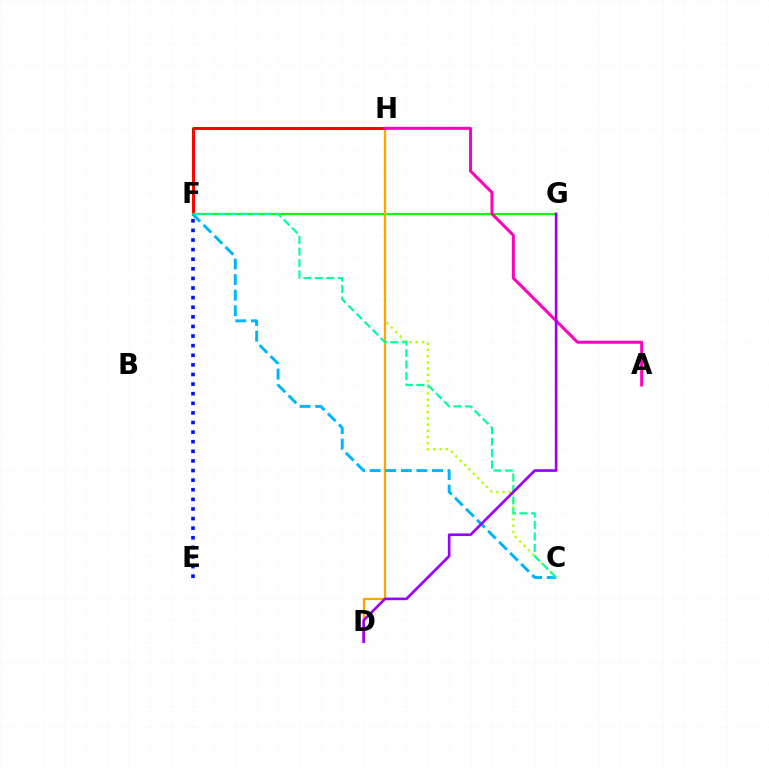{('C', 'H'): [{'color': '#b3ff00', 'line_style': 'dotted', 'thickness': 1.69}], ('F', 'H'): [{'color': '#ff0000', 'line_style': 'solid', 'thickness': 2.15}], ('F', 'G'): [{'color': '#08ff00', 'line_style': 'solid', 'thickness': 1.51}], ('D', 'H'): [{'color': '#ffa500', 'line_style': 'solid', 'thickness': 1.65}], ('C', 'F'): [{'color': '#00b5ff', 'line_style': 'dashed', 'thickness': 2.12}, {'color': '#00ff9d', 'line_style': 'dashed', 'thickness': 1.56}], ('E', 'F'): [{'color': '#0010ff', 'line_style': 'dotted', 'thickness': 2.61}], ('A', 'H'): [{'color': '#ff00bd', 'line_style': 'solid', 'thickness': 2.17}], ('D', 'G'): [{'color': '#9b00ff', 'line_style': 'solid', 'thickness': 1.91}]}